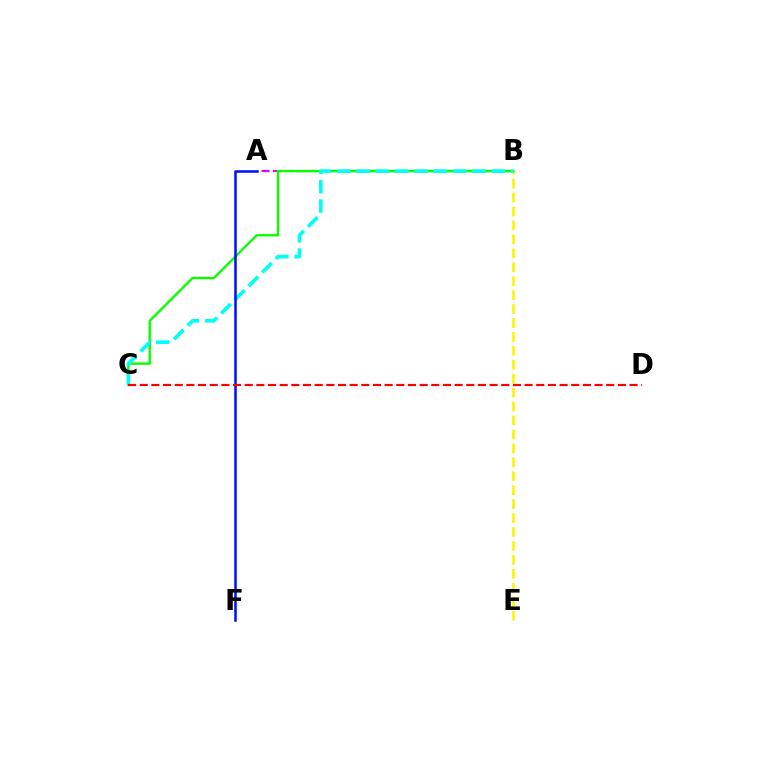{('A', 'B'): [{'color': '#ee00ff', 'line_style': 'dashed', 'thickness': 1.57}], ('B', 'E'): [{'color': '#fcf500', 'line_style': 'dashed', 'thickness': 1.89}], ('B', 'C'): [{'color': '#08ff00', 'line_style': 'solid', 'thickness': 1.71}, {'color': '#00fff6', 'line_style': 'dashed', 'thickness': 2.62}], ('A', 'F'): [{'color': '#0010ff', 'line_style': 'solid', 'thickness': 1.82}], ('C', 'D'): [{'color': '#ff0000', 'line_style': 'dashed', 'thickness': 1.58}]}